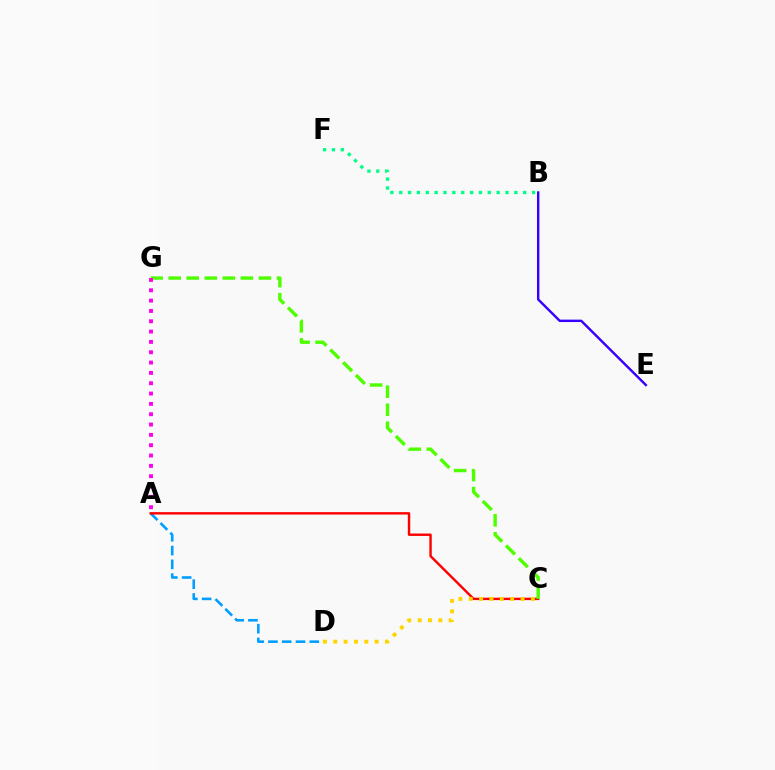{('B', 'E'): [{'color': '#3700ff', 'line_style': 'solid', 'thickness': 1.74}], ('B', 'F'): [{'color': '#00ff86', 'line_style': 'dotted', 'thickness': 2.41}], ('A', 'D'): [{'color': '#009eff', 'line_style': 'dashed', 'thickness': 1.87}], ('A', 'C'): [{'color': '#ff0000', 'line_style': 'solid', 'thickness': 1.74}], ('C', 'D'): [{'color': '#ffd500', 'line_style': 'dotted', 'thickness': 2.81}], ('C', 'G'): [{'color': '#4fff00', 'line_style': 'dashed', 'thickness': 2.45}], ('A', 'G'): [{'color': '#ff00ed', 'line_style': 'dotted', 'thickness': 2.81}]}